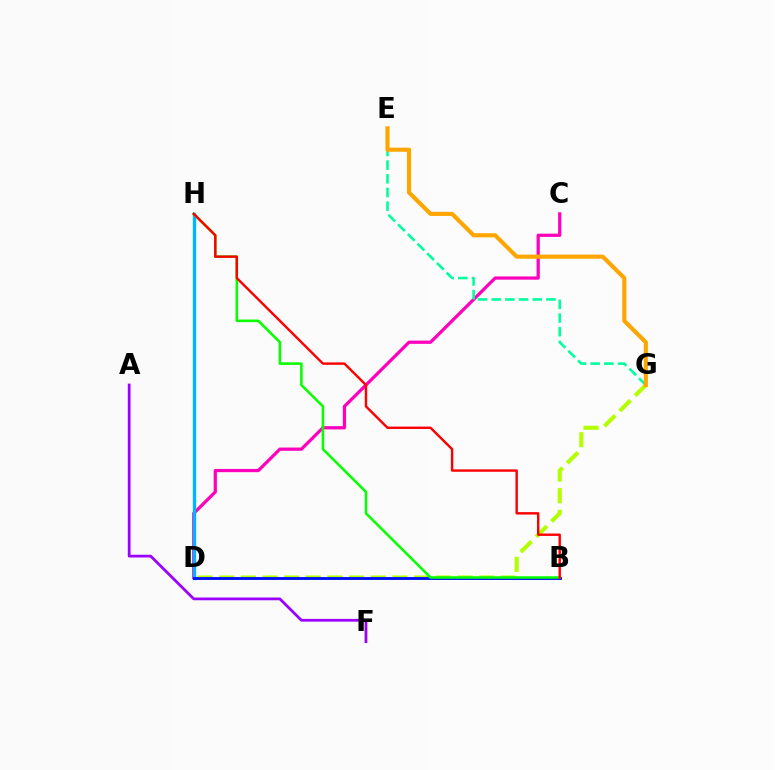{('D', 'G'): [{'color': '#b3ff00', 'line_style': 'dashed', 'thickness': 2.94}], ('C', 'D'): [{'color': '#ff00bd', 'line_style': 'solid', 'thickness': 2.33}], ('E', 'G'): [{'color': '#00ff9d', 'line_style': 'dashed', 'thickness': 1.86}, {'color': '#ffa500', 'line_style': 'solid', 'thickness': 2.96}], ('D', 'H'): [{'color': '#00b5ff', 'line_style': 'solid', 'thickness': 2.43}], ('B', 'D'): [{'color': '#0010ff', 'line_style': 'solid', 'thickness': 2.06}], ('A', 'F'): [{'color': '#9b00ff', 'line_style': 'solid', 'thickness': 1.98}], ('B', 'H'): [{'color': '#08ff00', 'line_style': 'solid', 'thickness': 1.84}, {'color': '#ff0000', 'line_style': 'solid', 'thickness': 1.73}]}